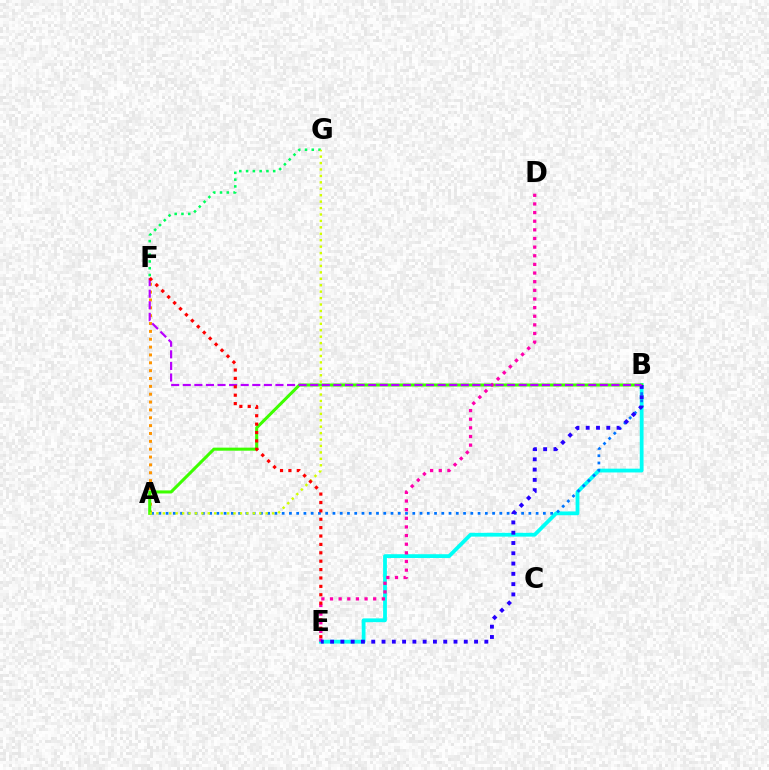{('A', 'F'): [{'color': '#ff9400', 'line_style': 'dotted', 'thickness': 2.13}], ('B', 'E'): [{'color': '#00fff6', 'line_style': 'solid', 'thickness': 2.73}, {'color': '#2500ff', 'line_style': 'dotted', 'thickness': 2.79}], ('A', 'B'): [{'color': '#0074ff', 'line_style': 'dotted', 'thickness': 1.97}, {'color': '#3dff00', 'line_style': 'solid', 'thickness': 2.2}], ('F', 'G'): [{'color': '#00ff5c', 'line_style': 'dotted', 'thickness': 1.84}], ('D', 'E'): [{'color': '#ff00ac', 'line_style': 'dotted', 'thickness': 2.35}], ('A', 'G'): [{'color': '#d1ff00', 'line_style': 'dotted', 'thickness': 1.75}], ('B', 'F'): [{'color': '#b900ff', 'line_style': 'dashed', 'thickness': 1.57}], ('E', 'F'): [{'color': '#ff0000', 'line_style': 'dotted', 'thickness': 2.28}]}